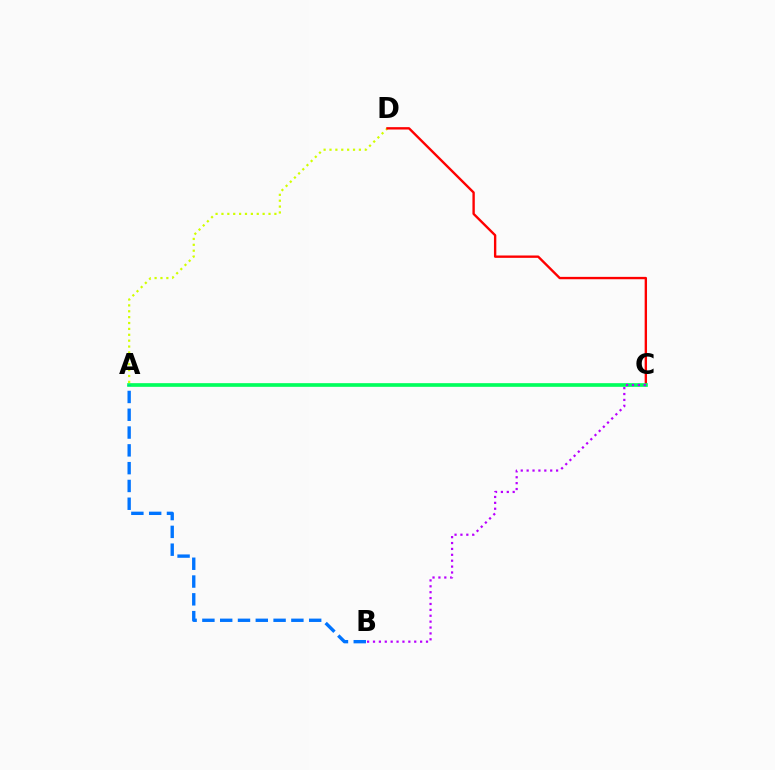{('A', 'D'): [{'color': '#d1ff00', 'line_style': 'dotted', 'thickness': 1.6}], ('C', 'D'): [{'color': '#ff0000', 'line_style': 'solid', 'thickness': 1.71}], ('A', 'C'): [{'color': '#00ff5c', 'line_style': 'solid', 'thickness': 2.65}], ('A', 'B'): [{'color': '#0074ff', 'line_style': 'dashed', 'thickness': 2.42}], ('B', 'C'): [{'color': '#b900ff', 'line_style': 'dotted', 'thickness': 1.6}]}